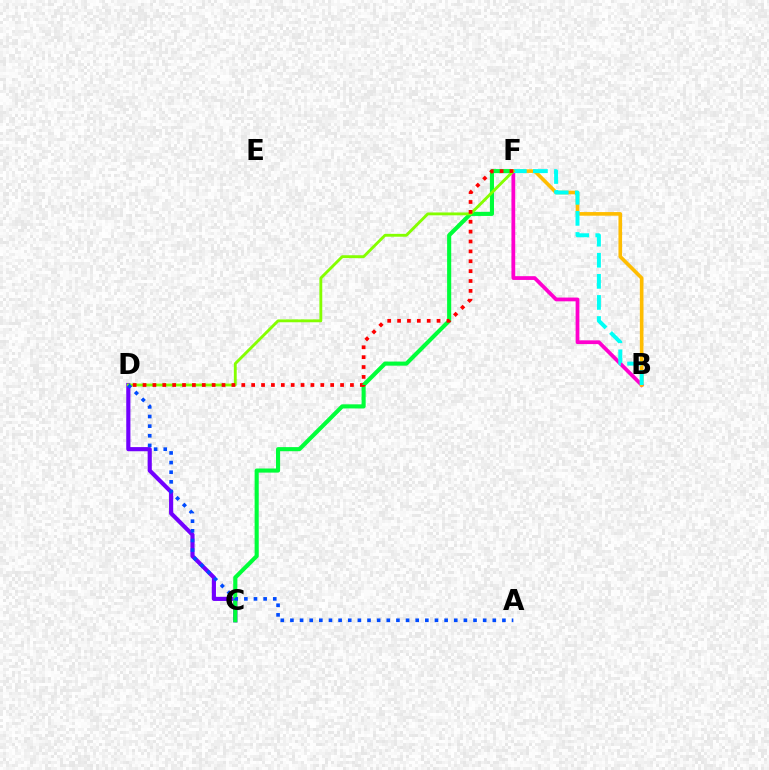{('C', 'D'): [{'color': '#7200ff', 'line_style': 'solid', 'thickness': 2.98}], ('C', 'F'): [{'color': '#00ff39', 'line_style': 'solid', 'thickness': 2.95}], ('B', 'F'): [{'color': '#ff00cf', 'line_style': 'solid', 'thickness': 2.71}, {'color': '#ffbd00', 'line_style': 'solid', 'thickness': 2.61}, {'color': '#00fff6', 'line_style': 'dashed', 'thickness': 2.87}], ('D', 'F'): [{'color': '#84ff00', 'line_style': 'solid', 'thickness': 2.06}, {'color': '#ff0000', 'line_style': 'dotted', 'thickness': 2.68}], ('A', 'D'): [{'color': '#004bff', 'line_style': 'dotted', 'thickness': 2.62}]}